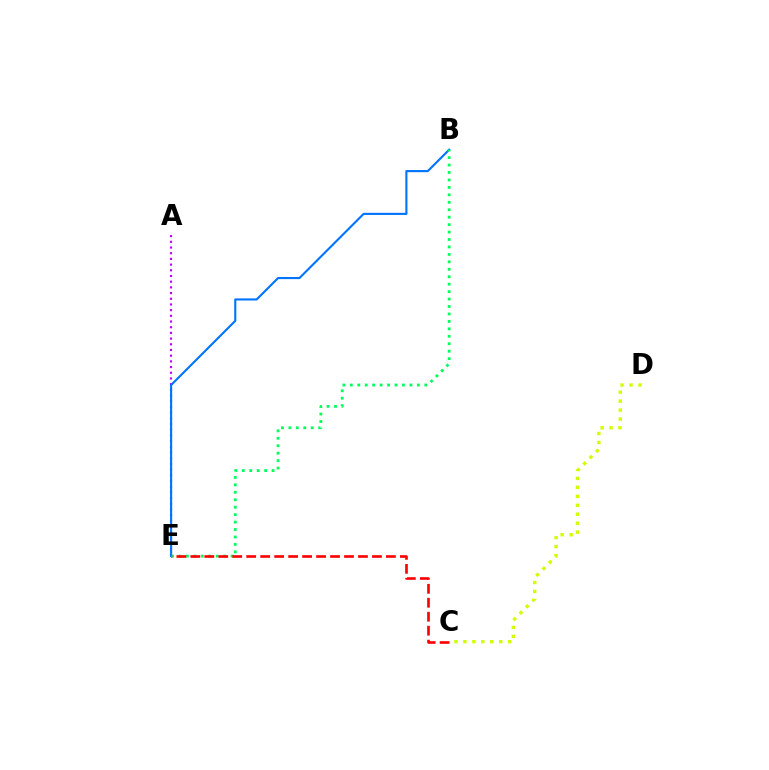{('A', 'E'): [{'color': '#b900ff', 'line_style': 'dotted', 'thickness': 1.55}], ('B', 'E'): [{'color': '#0074ff', 'line_style': 'solid', 'thickness': 1.52}, {'color': '#00ff5c', 'line_style': 'dotted', 'thickness': 2.02}], ('C', 'D'): [{'color': '#d1ff00', 'line_style': 'dotted', 'thickness': 2.43}], ('C', 'E'): [{'color': '#ff0000', 'line_style': 'dashed', 'thickness': 1.9}]}